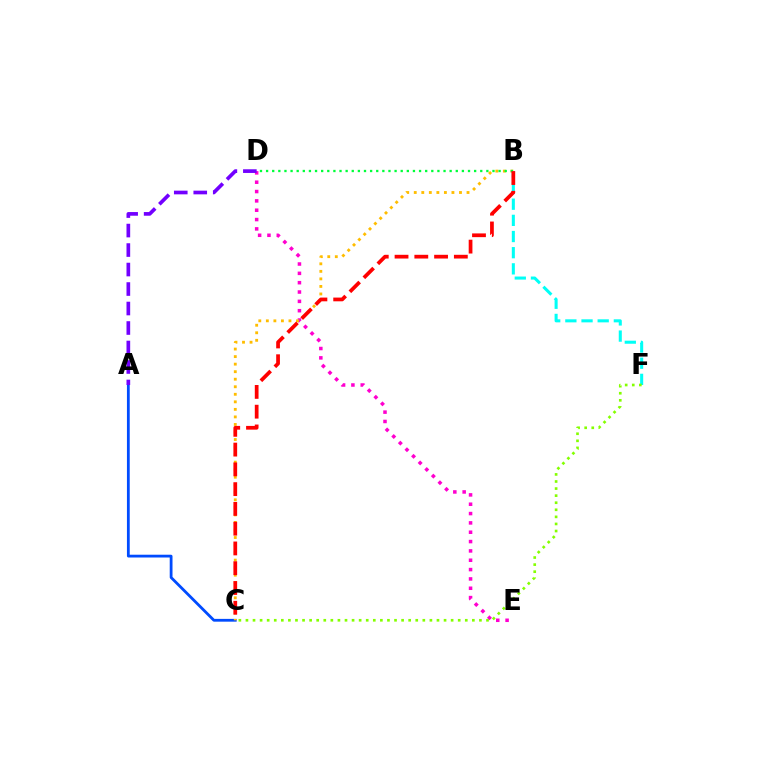{('A', 'C'): [{'color': '#004bff', 'line_style': 'solid', 'thickness': 2.01}], ('D', 'E'): [{'color': '#ff00cf', 'line_style': 'dotted', 'thickness': 2.54}], ('B', 'C'): [{'color': '#ffbd00', 'line_style': 'dotted', 'thickness': 2.05}, {'color': '#ff0000', 'line_style': 'dashed', 'thickness': 2.69}], ('B', 'D'): [{'color': '#00ff39', 'line_style': 'dotted', 'thickness': 1.66}], ('A', 'D'): [{'color': '#7200ff', 'line_style': 'dashed', 'thickness': 2.65}], ('B', 'F'): [{'color': '#00fff6', 'line_style': 'dashed', 'thickness': 2.2}], ('C', 'F'): [{'color': '#84ff00', 'line_style': 'dotted', 'thickness': 1.92}]}